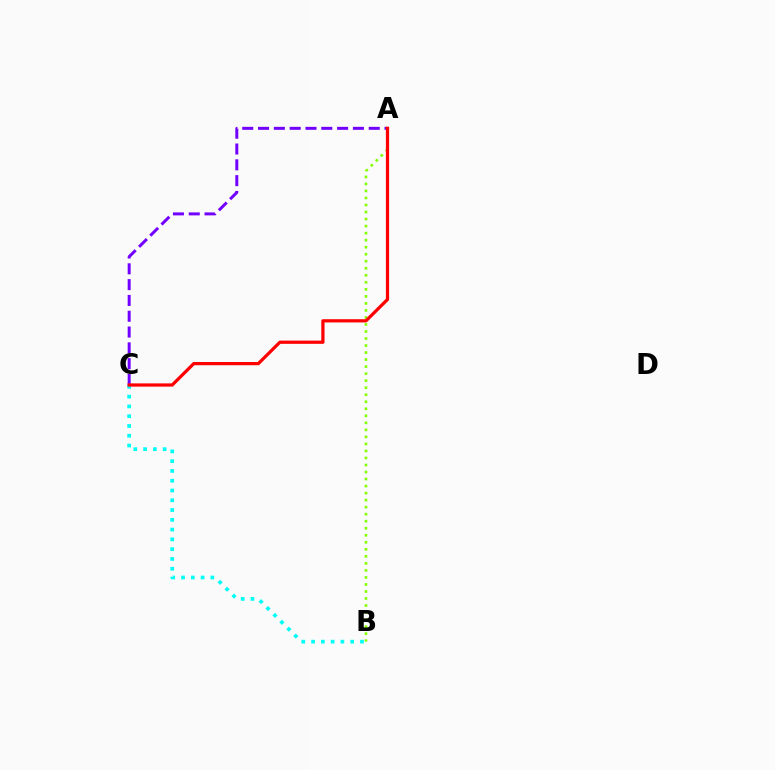{('A', 'C'): [{'color': '#7200ff', 'line_style': 'dashed', 'thickness': 2.15}, {'color': '#ff0000', 'line_style': 'solid', 'thickness': 2.33}], ('B', 'C'): [{'color': '#00fff6', 'line_style': 'dotted', 'thickness': 2.66}], ('A', 'B'): [{'color': '#84ff00', 'line_style': 'dotted', 'thickness': 1.91}]}